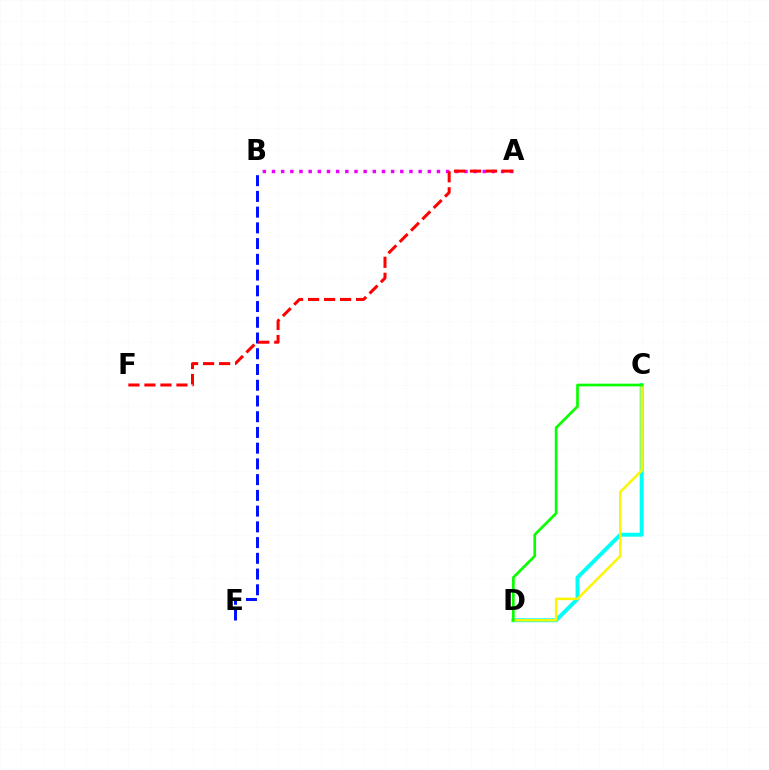{('B', 'E'): [{'color': '#0010ff', 'line_style': 'dashed', 'thickness': 2.14}], ('C', 'D'): [{'color': '#00fff6', 'line_style': 'solid', 'thickness': 2.84}, {'color': '#fcf500', 'line_style': 'solid', 'thickness': 1.79}, {'color': '#08ff00', 'line_style': 'solid', 'thickness': 1.93}], ('A', 'B'): [{'color': '#ee00ff', 'line_style': 'dotted', 'thickness': 2.49}], ('A', 'F'): [{'color': '#ff0000', 'line_style': 'dashed', 'thickness': 2.17}]}